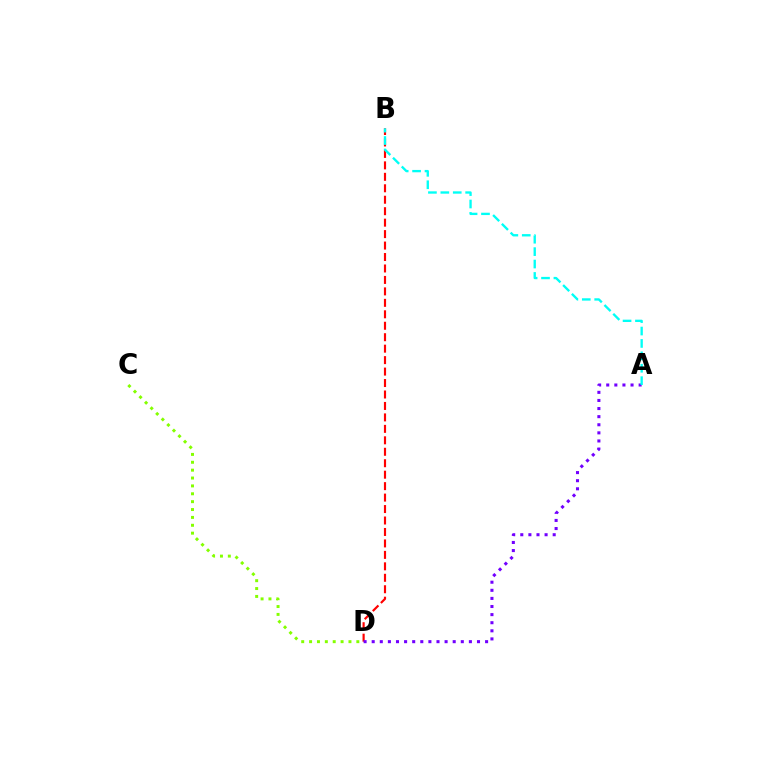{('C', 'D'): [{'color': '#84ff00', 'line_style': 'dotted', 'thickness': 2.14}], ('B', 'D'): [{'color': '#ff0000', 'line_style': 'dashed', 'thickness': 1.56}], ('A', 'D'): [{'color': '#7200ff', 'line_style': 'dotted', 'thickness': 2.2}], ('A', 'B'): [{'color': '#00fff6', 'line_style': 'dashed', 'thickness': 1.69}]}